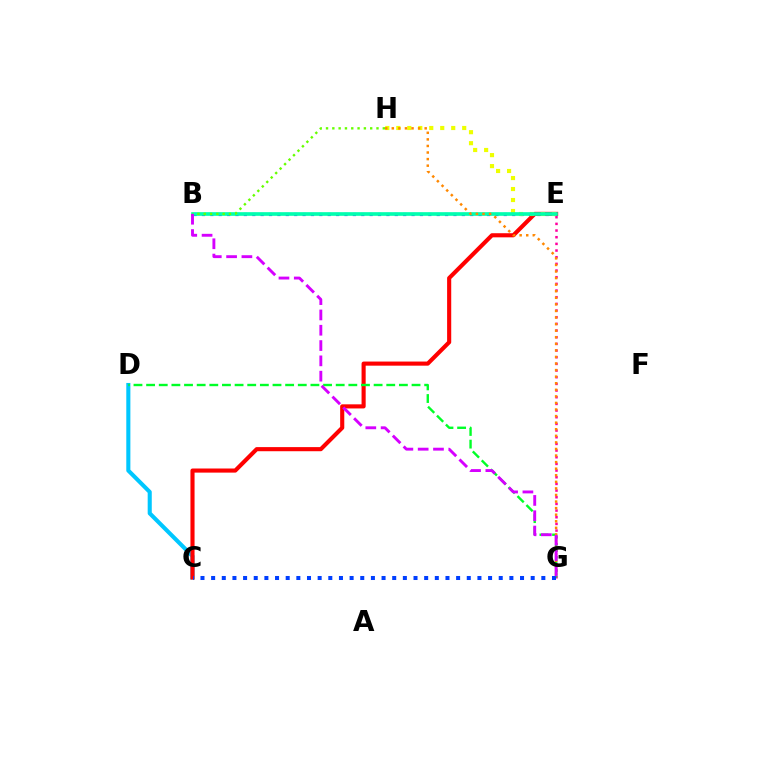{('C', 'D'): [{'color': '#00c7ff', 'line_style': 'solid', 'thickness': 2.94}], ('B', 'E'): [{'color': '#4f00ff', 'line_style': 'dotted', 'thickness': 2.28}, {'color': '#00ffaf', 'line_style': 'solid', 'thickness': 2.63}], ('C', 'E'): [{'color': '#ff0000', 'line_style': 'solid', 'thickness': 2.96}], ('E', 'G'): [{'color': '#ff00a0', 'line_style': 'dotted', 'thickness': 1.81}], ('E', 'H'): [{'color': '#eeff00', 'line_style': 'dotted', 'thickness': 2.98}], ('D', 'G'): [{'color': '#00ff27', 'line_style': 'dashed', 'thickness': 1.72}], ('B', 'H'): [{'color': '#66ff00', 'line_style': 'dotted', 'thickness': 1.71}], ('G', 'H'): [{'color': '#ff8800', 'line_style': 'dotted', 'thickness': 1.79}], ('C', 'G'): [{'color': '#003fff', 'line_style': 'dotted', 'thickness': 2.89}], ('B', 'G'): [{'color': '#d600ff', 'line_style': 'dashed', 'thickness': 2.08}]}